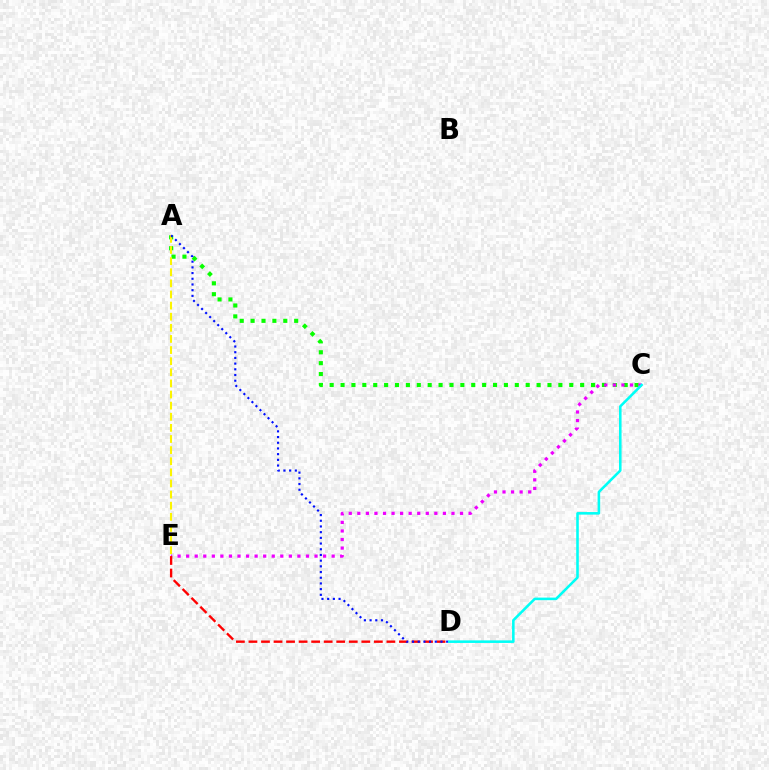{('A', 'C'): [{'color': '#08ff00', 'line_style': 'dotted', 'thickness': 2.96}], ('C', 'E'): [{'color': '#ee00ff', 'line_style': 'dotted', 'thickness': 2.33}], ('A', 'E'): [{'color': '#fcf500', 'line_style': 'dashed', 'thickness': 1.51}], ('D', 'E'): [{'color': '#ff0000', 'line_style': 'dashed', 'thickness': 1.7}], ('A', 'D'): [{'color': '#0010ff', 'line_style': 'dotted', 'thickness': 1.55}], ('C', 'D'): [{'color': '#00fff6', 'line_style': 'solid', 'thickness': 1.85}]}